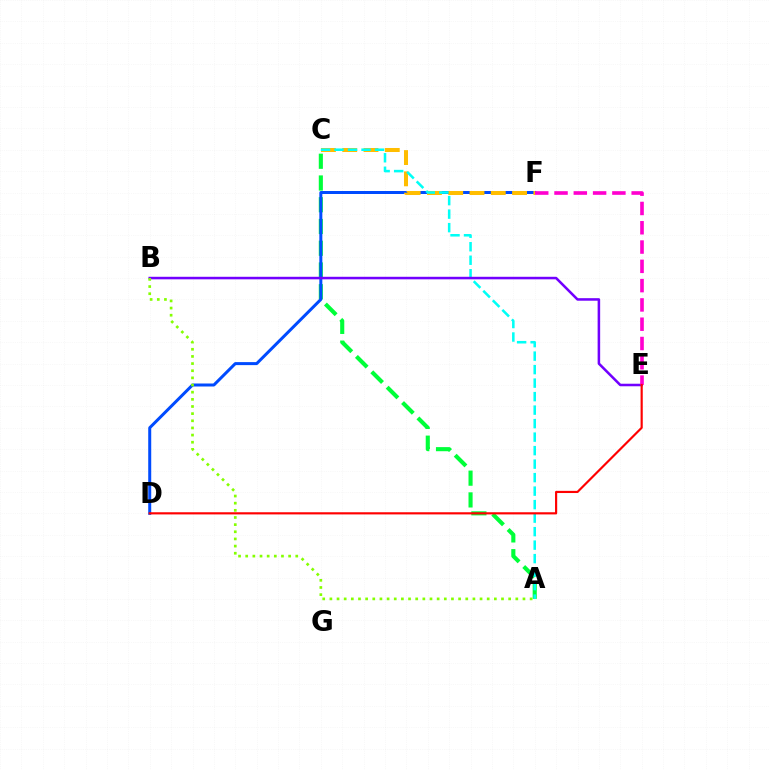{('A', 'C'): [{'color': '#00ff39', 'line_style': 'dashed', 'thickness': 2.95}, {'color': '#00fff6', 'line_style': 'dashed', 'thickness': 1.83}], ('D', 'F'): [{'color': '#004bff', 'line_style': 'solid', 'thickness': 2.16}], ('C', 'F'): [{'color': '#ffbd00', 'line_style': 'dashed', 'thickness': 2.89}], ('B', 'E'): [{'color': '#7200ff', 'line_style': 'solid', 'thickness': 1.83}], ('E', 'F'): [{'color': '#ff00cf', 'line_style': 'dashed', 'thickness': 2.62}], ('A', 'B'): [{'color': '#84ff00', 'line_style': 'dotted', 'thickness': 1.94}], ('D', 'E'): [{'color': '#ff0000', 'line_style': 'solid', 'thickness': 1.56}]}